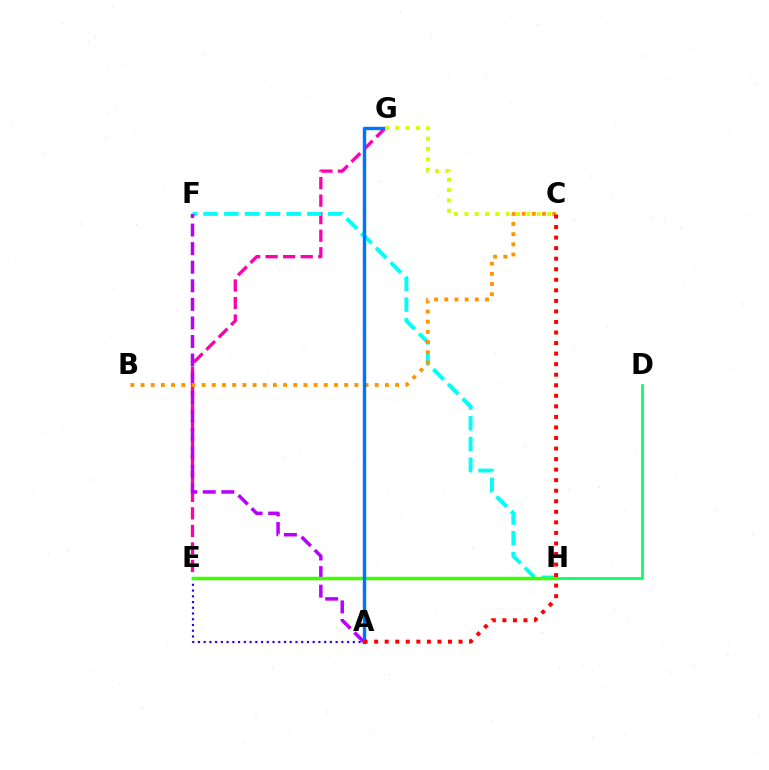{('E', 'G'): [{'color': '#ff00ac', 'line_style': 'dashed', 'thickness': 2.38}], ('A', 'E'): [{'color': '#2500ff', 'line_style': 'dotted', 'thickness': 1.56}], ('D', 'H'): [{'color': '#00ff5c', 'line_style': 'solid', 'thickness': 1.91}], ('F', 'H'): [{'color': '#00fff6', 'line_style': 'dashed', 'thickness': 2.82}], ('A', 'F'): [{'color': '#b900ff', 'line_style': 'dashed', 'thickness': 2.52}], ('E', 'H'): [{'color': '#3dff00', 'line_style': 'solid', 'thickness': 2.5}], ('B', 'C'): [{'color': '#ff9400', 'line_style': 'dotted', 'thickness': 2.77}], ('A', 'G'): [{'color': '#0074ff', 'line_style': 'solid', 'thickness': 2.46}], ('C', 'G'): [{'color': '#d1ff00', 'line_style': 'dotted', 'thickness': 2.81}], ('A', 'C'): [{'color': '#ff0000', 'line_style': 'dotted', 'thickness': 2.87}]}